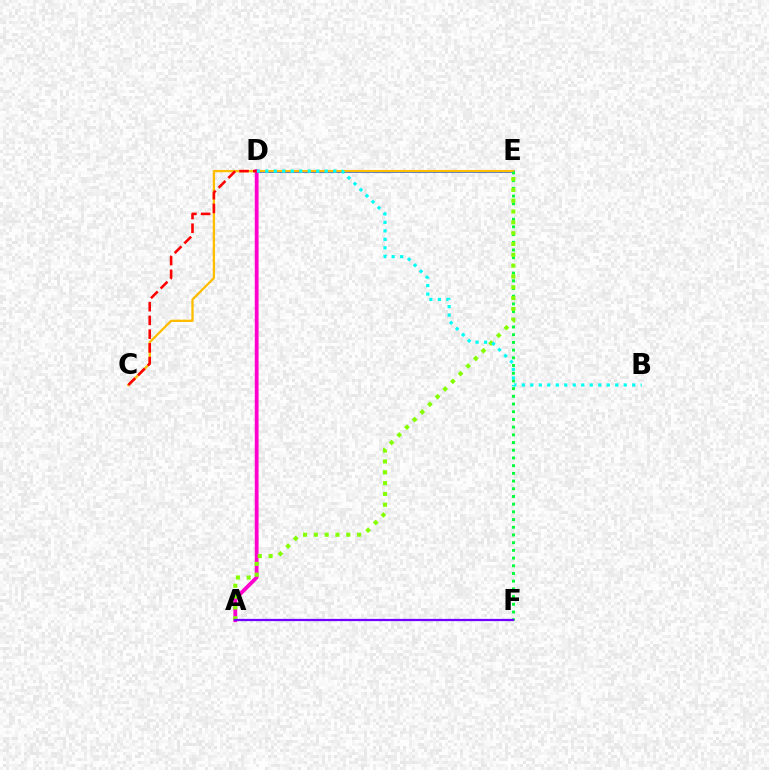{('D', 'E'): [{'color': '#004bff', 'line_style': 'solid', 'thickness': 1.85}], ('C', 'E'): [{'color': '#ffbd00', 'line_style': 'solid', 'thickness': 1.66}], ('E', 'F'): [{'color': '#00ff39', 'line_style': 'dotted', 'thickness': 2.09}], ('A', 'D'): [{'color': '#ff00cf', 'line_style': 'solid', 'thickness': 2.74}], ('A', 'E'): [{'color': '#84ff00', 'line_style': 'dotted', 'thickness': 2.94}], ('B', 'D'): [{'color': '#00fff6', 'line_style': 'dotted', 'thickness': 2.31}], ('A', 'F'): [{'color': '#7200ff', 'line_style': 'solid', 'thickness': 1.62}], ('C', 'D'): [{'color': '#ff0000', 'line_style': 'dashed', 'thickness': 1.87}]}